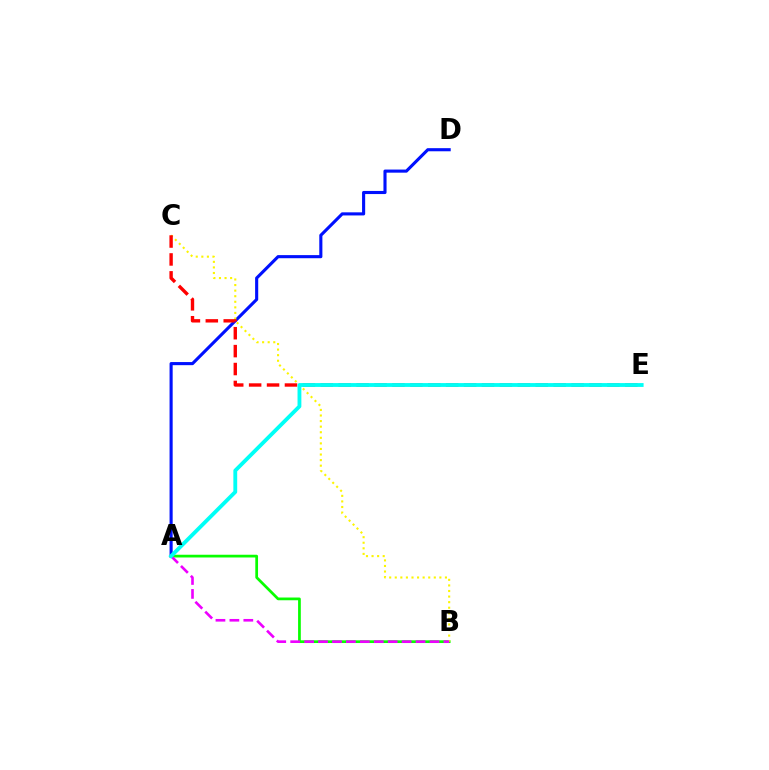{('A', 'D'): [{'color': '#0010ff', 'line_style': 'solid', 'thickness': 2.24}], ('A', 'B'): [{'color': '#08ff00', 'line_style': 'solid', 'thickness': 1.97}, {'color': '#ee00ff', 'line_style': 'dashed', 'thickness': 1.89}], ('B', 'C'): [{'color': '#fcf500', 'line_style': 'dotted', 'thickness': 1.51}], ('C', 'E'): [{'color': '#ff0000', 'line_style': 'dashed', 'thickness': 2.43}], ('A', 'E'): [{'color': '#00fff6', 'line_style': 'solid', 'thickness': 2.76}]}